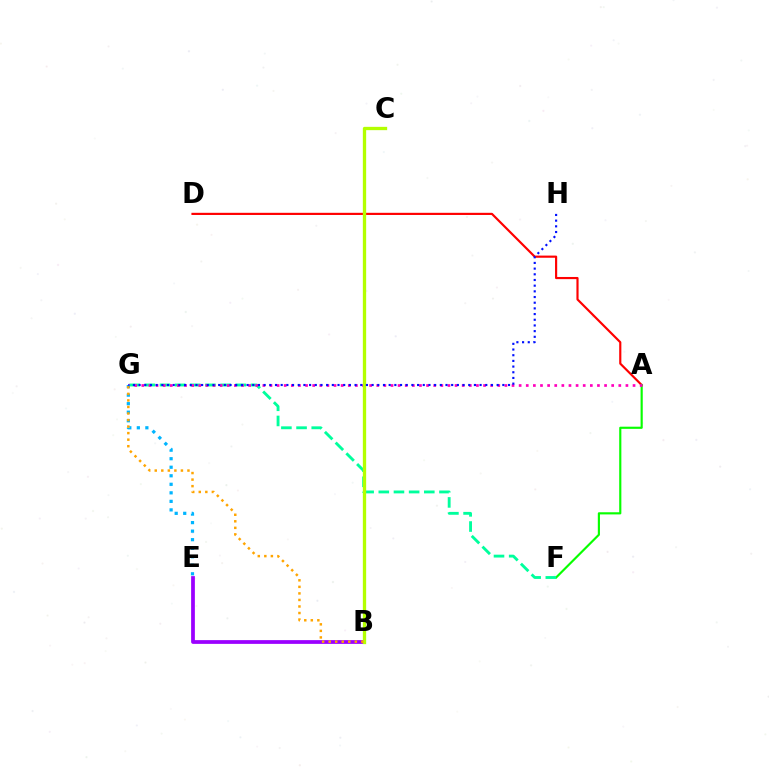{('A', 'D'): [{'color': '#ff0000', 'line_style': 'solid', 'thickness': 1.56}], ('A', 'F'): [{'color': '#08ff00', 'line_style': 'solid', 'thickness': 1.55}], ('F', 'G'): [{'color': '#00ff9d', 'line_style': 'dashed', 'thickness': 2.06}], ('A', 'G'): [{'color': '#ff00bd', 'line_style': 'dotted', 'thickness': 1.93}], ('E', 'G'): [{'color': '#00b5ff', 'line_style': 'dotted', 'thickness': 2.32}], ('B', 'E'): [{'color': '#9b00ff', 'line_style': 'solid', 'thickness': 2.7}], ('B', 'C'): [{'color': '#b3ff00', 'line_style': 'solid', 'thickness': 2.39}], ('B', 'G'): [{'color': '#ffa500', 'line_style': 'dotted', 'thickness': 1.78}], ('G', 'H'): [{'color': '#0010ff', 'line_style': 'dotted', 'thickness': 1.54}]}